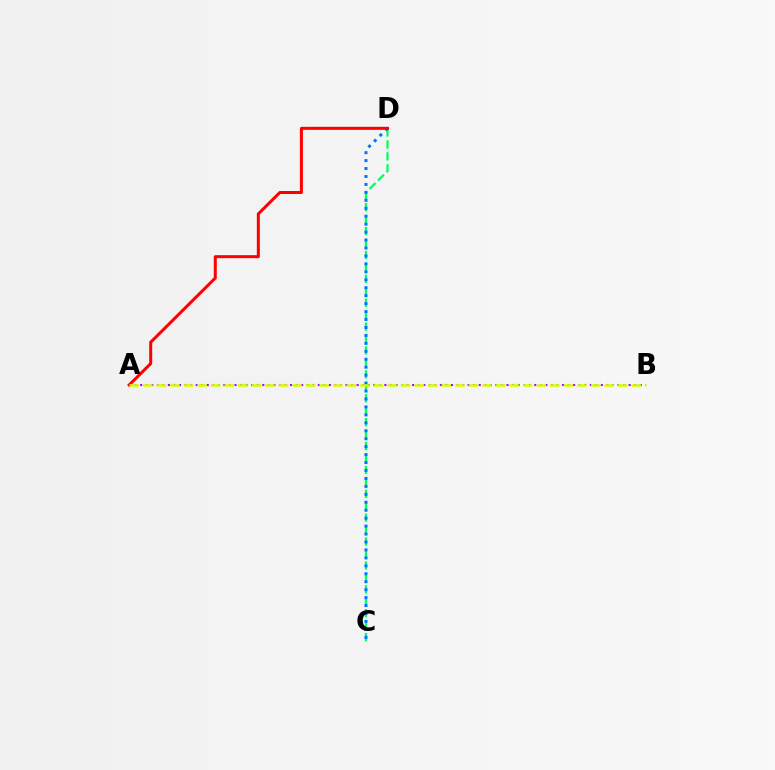{('C', 'D'): [{'color': '#00ff5c', 'line_style': 'dashed', 'thickness': 1.62}, {'color': '#0074ff', 'line_style': 'dotted', 'thickness': 2.16}], ('A', 'D'): [{'color': '#ff0000', 'line_style': 'solid', 'thickness': 2.17}], ('A', 'B'): [{'color': '#b900ff', 'line_style': 'dotted', 'thickness': 1.51}, {'color': '#d1ff00', 'line_style': 'dashed', 'thickness': 1.84}]}